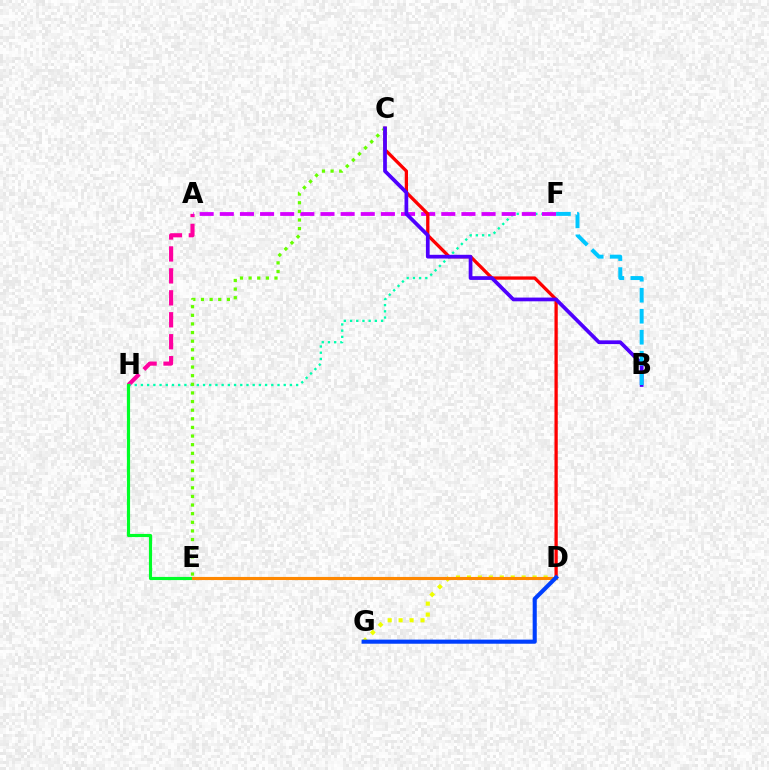{('D', 'G'): [{'color': '#eeff00', 'line_style': 'dotted', 'thickness': 2.98}, {'color': '#003fff', 'line_style': 'solid', 'thickness': 2.95}], ('A', 'H'): [{'color': '#ff00a0', 'line_style': 'dashed', 'thickness': 2.98}], ('F', 'H'): [{'color': '#00ffaf', 'line_style': 'dotted', 'thickness': 1.69}], ('A', 'F'): [{'color': '#d600ff', 'line_style': 'dashed', 'thickness': 2.74}], ('E', 'H'): [{'color': '#00ff27', 'line_style': 'solid', 'thickness': 2.27}], ('C', 'D'): [{'color': '#ff0000', 'line_style': 'solid', 'thickness': 2.36}], ('C', 'E'): [{'color': '#66ff00', 'line_style': 'dotted', 'thickness': 2.34}], ('D', 'E'): [{'color': '#ff8800', 'line_style': 'solid', 'thickness': 2.25}], ('B', 'C'): [{'color': '#4f00ff', 'line_style': 'solid', 'thickness': 2.69}], ('B', 'F'): [{'color': '#00c7ff', 'line_style': 'dashed', 'thickness': 2.85}]}